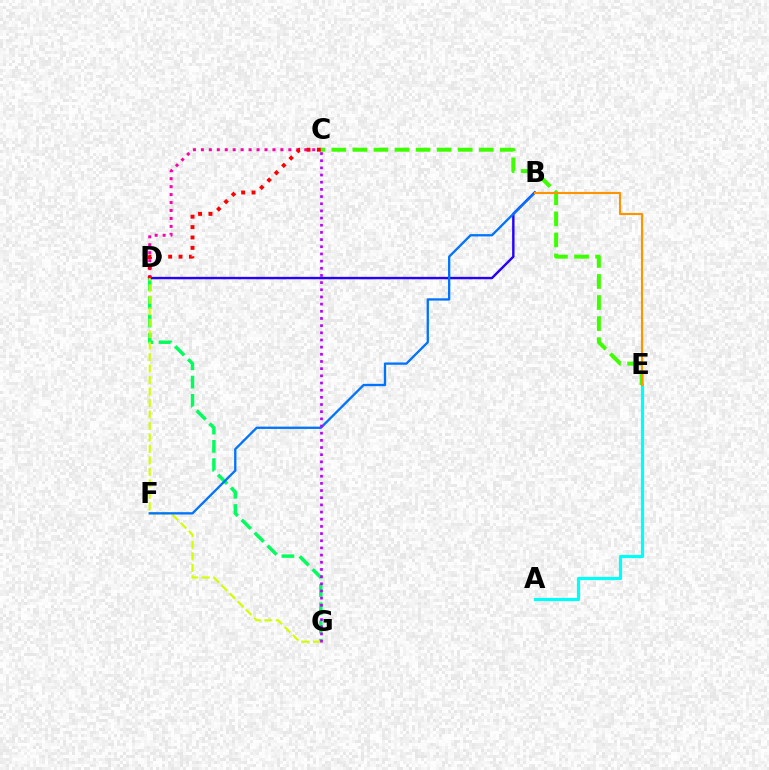{('A', 'E'): [{'color': '#00fff6', 'line_style': 'solid', 'thickness': 2.3}], ('D', 'G'): [{'color': '#00ff5c', 'line_style': 'dashed', 'thickness': 2.48}, {'color': '#d1ff00', 'line_style': 'dashed', 'thickness': 1.56}], ('B', 'D'): [{'color': '#2500ff', 'line_style': 'solid', 'thickness': 1.74}], ('C', 'D'): [{'color': '#ff00ac', 'line_style': 'dotted', 'thickness': 2.16}, {'color': '#ff0000', 'line_style': 'dotted', 'thickness': 2.82}], ('B', 'F'): [{'color': '#0074ff', 'line_style': 'solid', 'thickness': 1.66}], ('C', 'G'): [{'color': '#b900ff', 'line_style': 'dotted', 'thickness': 1.95}], ('C', 'E'): [{'color': '#3dff00', 'line_style': 'dashed', 'thickness': 2.86}], ('B', 'E'): [{'color': '#ff9400', 'line_style': 'solid', 'thickness': 1.54}]}